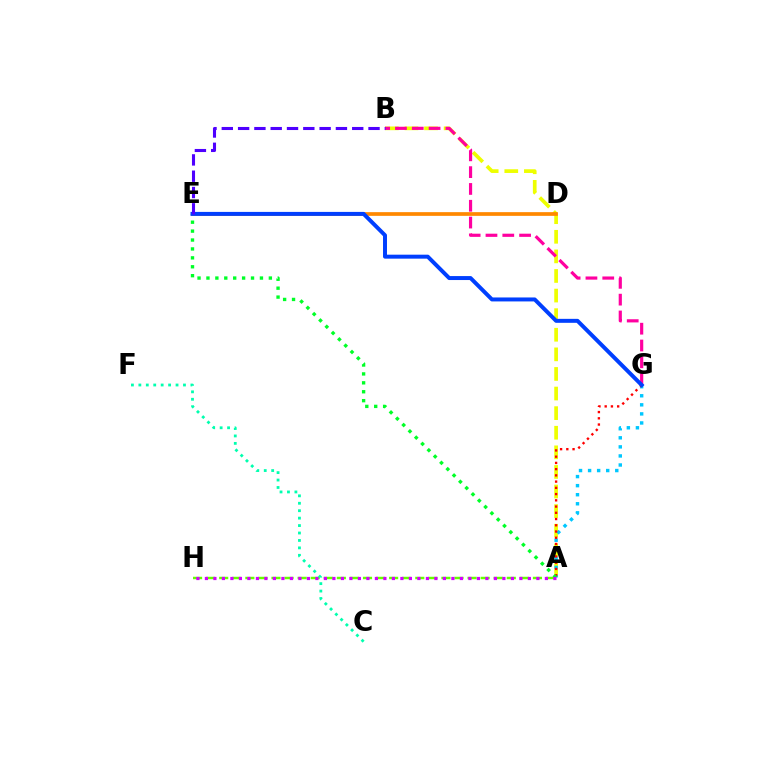{('A', 'B'): [{'color': '#eeff00', 'line_style': 'dashed', 'thickness': 2.66}], ('D', 'E'): [{'color': '#ff8800', 'line_style': 'solid', 'thickness': 2.66}], ('A', 'G'): [{'color': '#00c7ff', 'line_style': 'dotted', 'thickness': 2.46}, {'color': '#ff0000', 'line_style': 'dotted', 'thickness': 1.69}], ('A', 'H'): [{'color': '#66ff00', 'line_style': 'dashed', 'thickness': 1.78}, {'color': '#d600ff', 'line_style': 'dotted', 'thickness': 2.31}], ('A', 'E'): [{'color': '#00ff27', 'line_style': 'dotted', 'thickness': 2.42}], ('B', 'G'): [{'color': '#ff00a0', 'line_style': 'dashed', 'thickness': 2.28}], ('E', 'G'): [{'color': '#003fff', 'line_style': 'solid', 'thickness': 2.86}], ('C', 'F'): [{'color': '#00ffaf', 'line_style': 'dotted', 'thickness': 2.02}], ('B', 'E'): [{'color': '#4f00ff', 'line_style': 'dashed', 'thickness': 2.21}]}